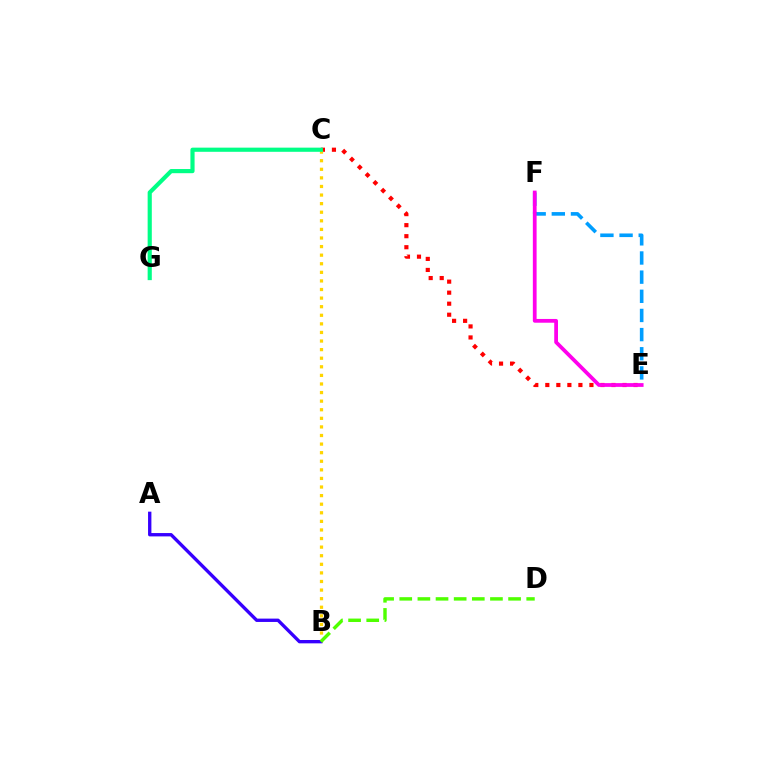{('C', 'E'): [{'color': '#ff0000', 'line_style': 'dotted', 'thickness': 3.0}], ('B', 'C'): [{'color': '#ffd500', 'line_style': 'dotted', 'thickness': 2.33}], ('E', 'F'): [{'color': '#009eff', 'line_style': 'dashed', 'thickness': 2.6}, {'color': '#ff00ed', 'line_style': 'solid', 'thickness': 2.71}], ('A', 'B'): [{'color': '#3700ff', 'line_style': 'solid', 'thickness': 2.41}], ('C', 'G'): [{'color': '#00ff86', 'line_style': 'solid', 'thickness': 2.99}], ('B', 'D'): [{'color': '#4fff00', 'line_style': 'dashed', 'thickness': 2.46}]}